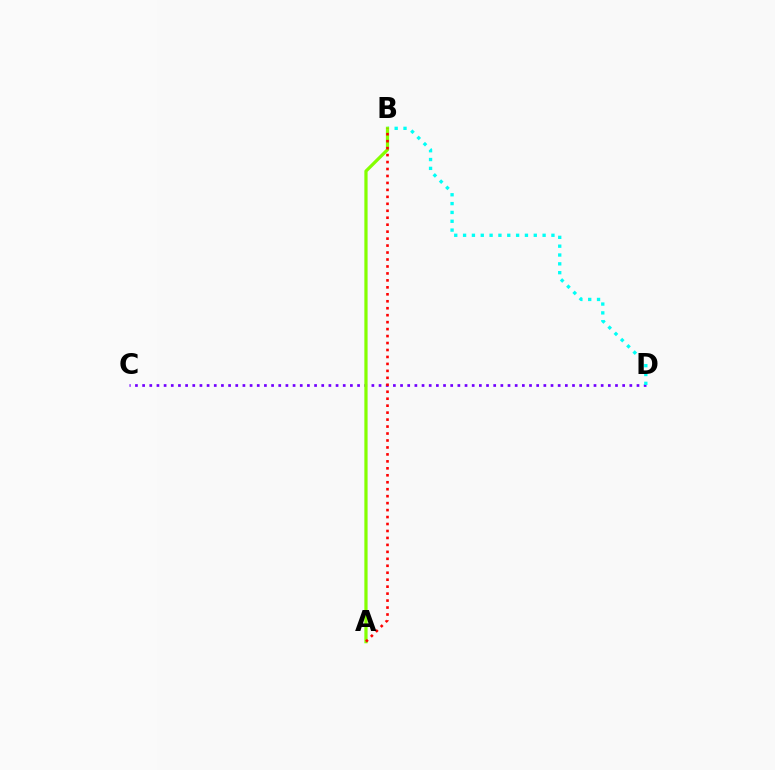{('C', 'D'): [{'color': '#7200ff', 'line_style': 'dotted', 'thickness': 1.95}], ('B', 'D'): [{'color': '#00fff6', 'line_style': 'dotted', 'thickness': 2.4}], ('A', 'B'): [{'color': '#84ff00', 'line_style': 'solid', 'thickness': 2.32}, {'color': '#ff0000', 'line_style': 'dotted', 'thickness': 1.89}]}